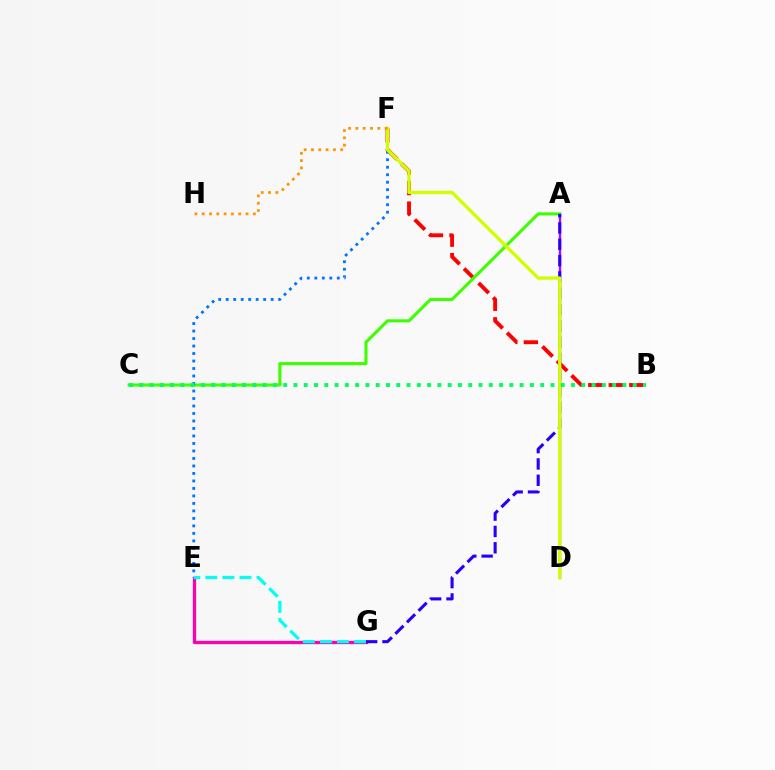{('E', 'G'): [{'color': '#ff00ac', 'line_style': 'solid', 'thickness': 2.36}, {'color': '#00fff6', 'line_style': 'dashed', 'thickness': 2.32}], ('B', 'F'): [{'color': '#ff0000', 'line_style': 'dashed', 'thickness': 2.79}], ('A', 'D'): [{'color': '#b900ff', 'line_style': 'solid', 'thickness': 1.68}], ('A', 'C'): [{'color': '#3dff00', 'line_style': 'solid', 'thickness': 2.22}], ('A', 'G'): [{'color': '#2500ff', 'line_style': 'dashed', 'thickness': 2.22}], ('E', 'F'): [{'color': '#0074ff', 'line_style': 'dotted', 'thickness': 2.04}], ('D', 'F'): [{'color': '#d1ff00', 'line_style': 'solid', 'thickness': 2.39}], ('B', 'C'): [{'color': '#00ff5c', 'line_style': 'dotted', 'thickness': 2.79}], ('F', 'H'): [{'color': '#ff9400', 'line_style': 'dotted', 'thickness': 1.99}]}